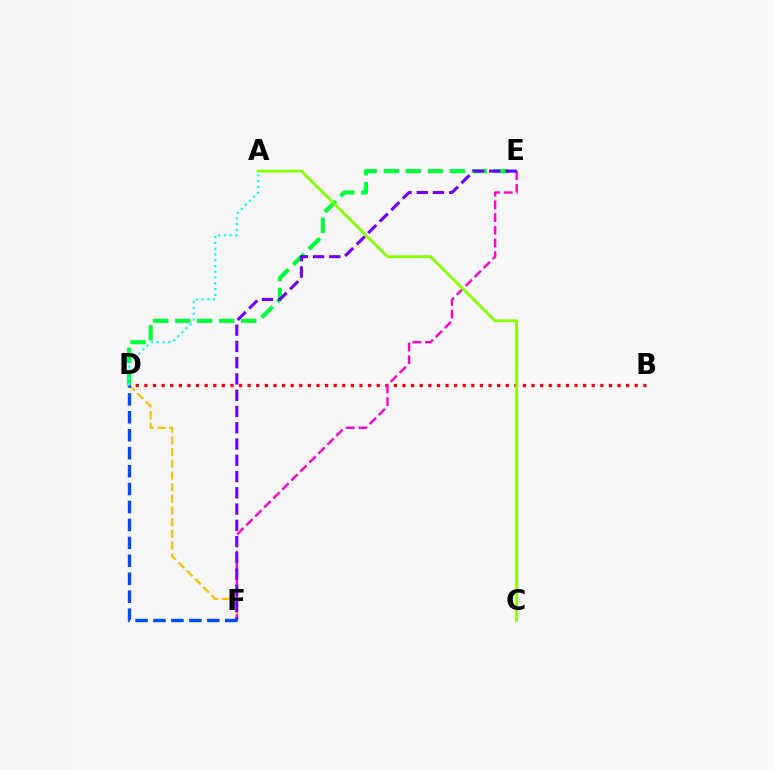{('D', 'E'): [{'color': '#00ff39', 'line_style': 'dashed', 'thickness': 2.99}], ('D', 'F'): [{'color': '#ffbd00', 'line_style': 'dashed', 'thickness': 1.59}, {'color': '#004bff', 'line_style': 'dashed', 'thickness': 2.44}], ('B', 'D'): [{'color': '#ff0000', 'line_style': 'dotted', 'thickness': 2.34}], ('A', 'D'): [{'color': '#00fff6', 'line_style': 'dotted', 'thickness': 1.57}], ('E', 'F'): [{'color': '#ff00cf', 'line_style': 'dashed', 'thickness': 1.73}, {'color': '#7200ff', 'line_style': 'dashed', 'thickness': 2.21}], ('A', 'C'): [{'color': '#84ff00', 'line_style': 'solid', 'thickness': 2.04}]}